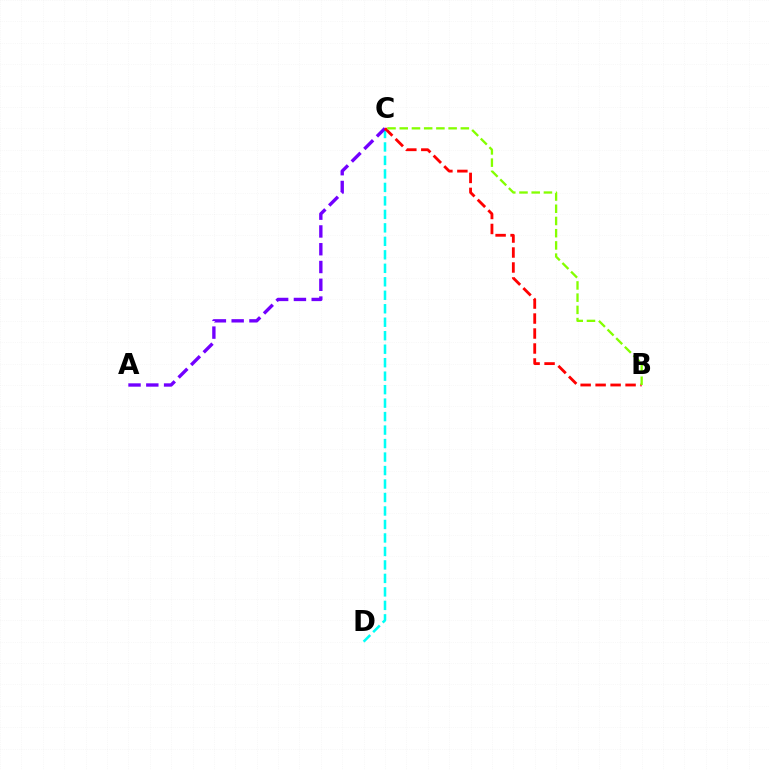{('C', 'D'): [{'color': '#00fff6', 'line_style': 'dashed', 'thickness': 1.83}], ('A', 'C'): [{'color': '#7200ff', 'line_style': 'dashed', 'thickness': 2.42}], ('B', 'C'): [{'color': '#ff0000', 'line_style': 'dashed', 'thickness': 2.03}, {'color': '#84ff00', 'line_style': 'dashed', 'thickness': 1.66}]}